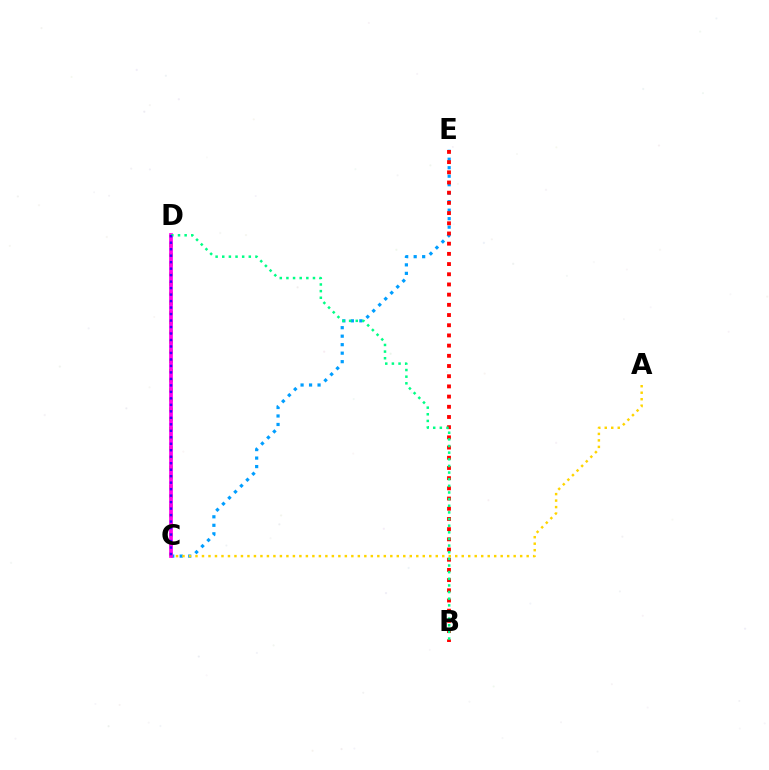{('C', 'E'): [{'color': '#009eff', 'line_style': 'dotted', 'thickness': 2.31}], ('B', 'E'): [{'color': '#ff0000', 'line_style': 'dotted', 'thickness': 2.77}], ('A', 'C'): [{'color': '#ffd500', 'line_style': 'dotted', 'thickness': 1.76}], ('C', 'D'): [{'color': '#4fff00', 'line_style': 'dotted', 'thickness': 2.62}, {'color': '#ff00ed', 'line_style': 'solid', 'thickness': 2.68}, {'color': '#3700ff', 'line_style': 'dotted', 'thickness': 1.76}], ('B', 'D'): [{'color': '#00ff86', 'line_style': 'dotted', 'thickness': 1.8}]}